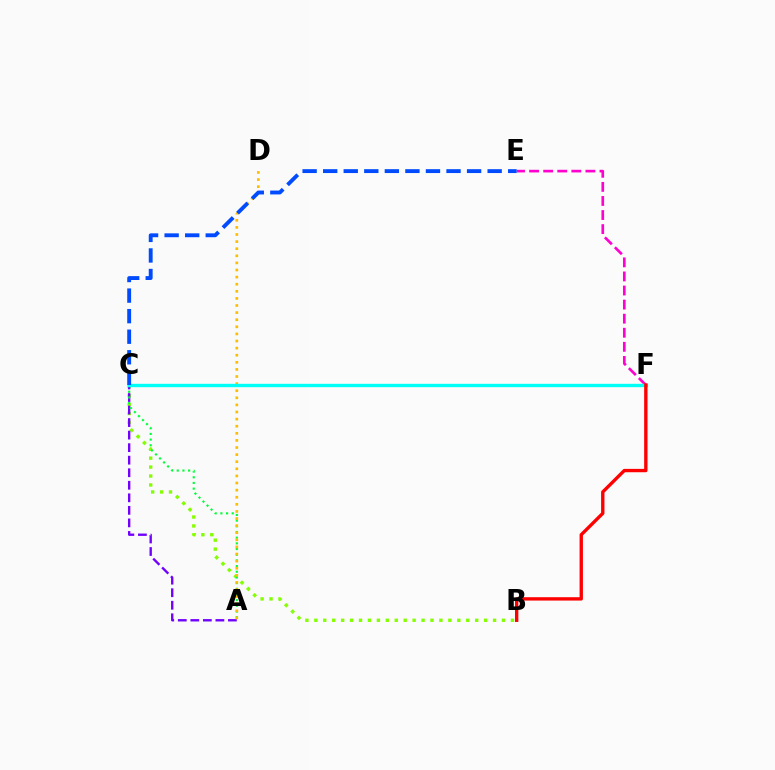{('B', 'C'): [{'color': '#84ff00', 'line_style': 'dotted', 'thickness': 2.43}], ('A', 'C'): [{'color': '#7200ff', 'line_style': 'dashed', 'thickness': 1.7}, {'color': '#00ff39', 'line_style': 'dotted', 'thickness': 1.54}], ('E', 'F'): [{'color': '#ff00cf', 'line_style': 'dashed', 'thickness': 1.91}], ('A', 'D'): [{'color': '#ffbd00', 'line_style': 'dotted', 'thickness': 1.93}], ('C', 'F'): [{'color': '#00fff6', 'line_style': 'solid', 'thickness': 2.43}], ('C', 'E'): [{'color': '#004bff', 'line_style': 'dashed', 'thickness': 2.79}], ('B', 'F'): [{'color': '#ff0000', 'line_style': 'solid', 'thickness': 2.41}]}